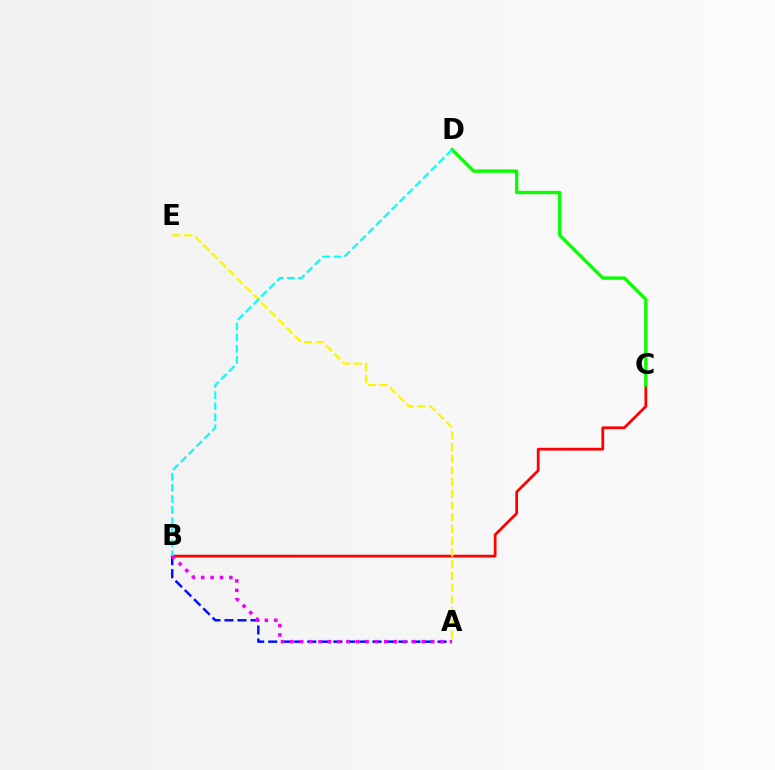{('B', 'C'): [{'color': '#ff0000', 'line_style': 'solid', 'thickness': 1.98}], ('C', 'D'): [{'color': '#08ff00', 'line_style': 'solid', 'thickness': 2.41}], ('A', 'B'): [{'color': '#0010ff', 'line_style': 'dashed', 'thickness': 1.77}, {'color': '#ee00ff', 'line_style': 'dotted', 'thickness': 2.55}], ('A', 'E'): [{'color': '#fcf500', 'line_style': 'dashed', 'thickness': 1.59}], ('B', 'D'): [{'color': '#00fff6', 'line_style': 'dashed', 'thickness': 1.5}]}